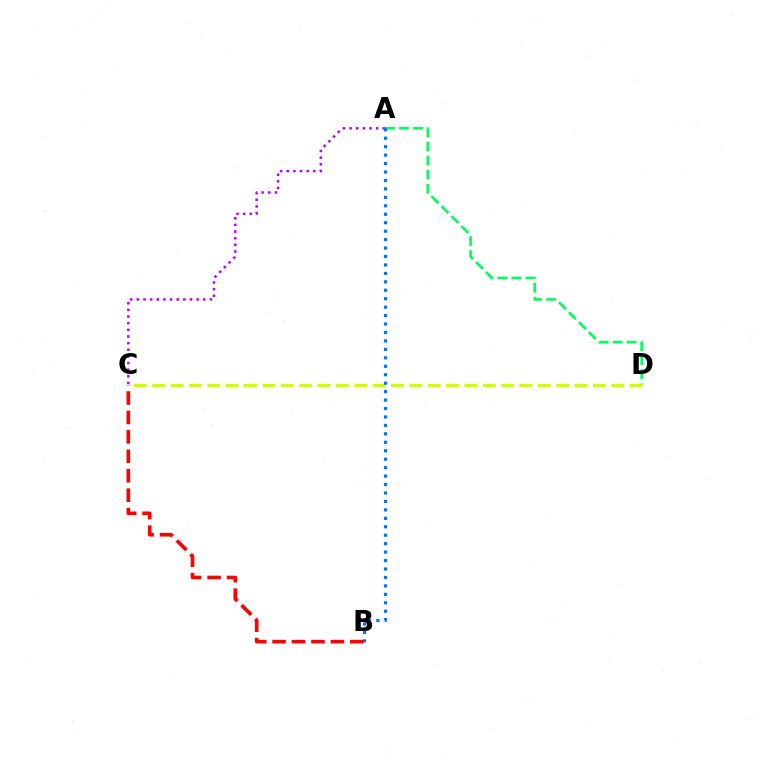{('A', 'C'): [{'color': '#b900ff', 'line_style': 'dotted', 'thickness': 1.81}], ('A', 'D'): [{'color': '#00ff5c', 'line_style': 'dashed', 'thickness': 1.91}], ('C', 'D'): [{'color': '#d1ff00', 'line_style': 'dashed', 'thickness': 2.49}], ('A', 'B'): [{'color': '#0074ff', 'line_style': 'dotted', 'thickness': 2.29}], ('B', 'C'): [{'color': '#ff0000', 'line_style': 'dashed', 'thickness': 2.64}]}